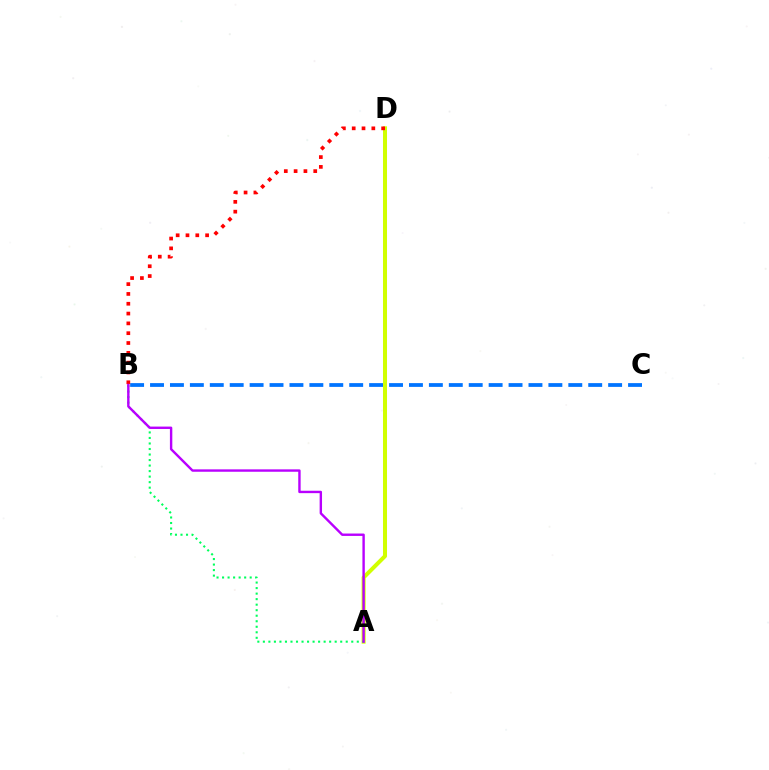{('B', 'C'): [{'color': '#0074ff', 'line_style': 'dashed', 'thickness': 2.71}], ('A', 'D'): [{'color': '#d1ff00', 'line_style': 'solid', 'thickness': 2.9}], ('B', 'D'): [{'color': '#ff0000', 'line_style': 'dotted', 'thickness': 2.67}], ('A', 'B'): [{'color': '#00ff5c', 'line_style': 'dotted', 'thickness': 1.5}, {'color': '#b900ff', 'line_style': 'solid', 'thickness': 1.73}]}